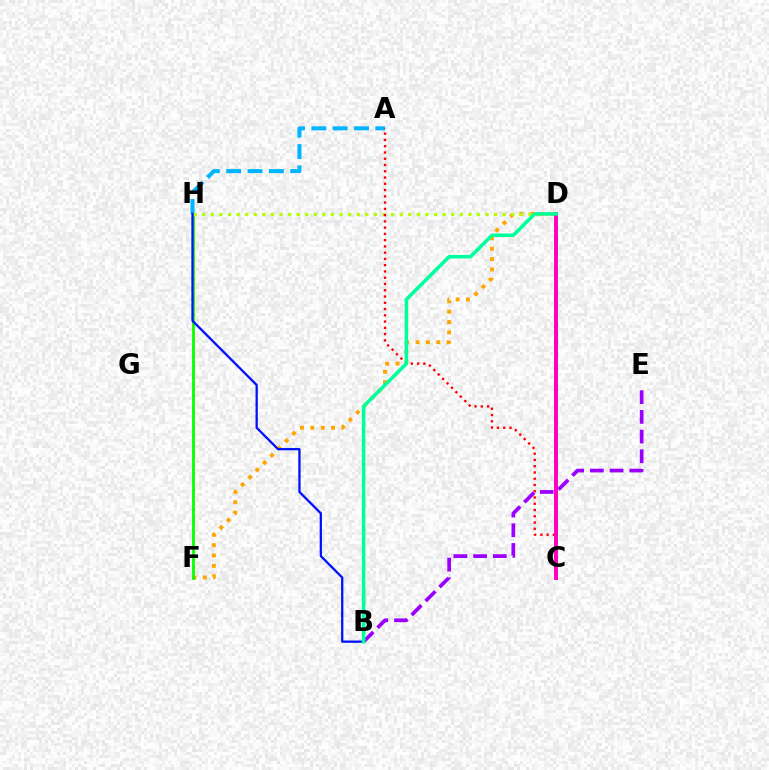{('D', 'F'): [{'color': '#ffa500', 'line_style': 'dotted', 'thickness': 2.81}], ('F', 'H'): [{'color': '#08ff00', 'line_style': 'solid', 'thickness': 2.02}], ('A', 'H'): [{'color': '#00b5ff', 'line_style': 'dashed', 'thickness': 2.9}], ('D', 'H'): [{'color': '#b3ff00', 'line_style': 'dotted', 'thickness': 2.33}], ('A', 'C'): [{'color': '#ff0000', 'line_style': 'dotted', 'thickness': 1.7}], ('B', 'H'): [{'color': '#0010ff', 'line_style': 'solid', 'thickness': 1.64}], ('C', 'D'): [{'color': '#ff00bd', 'line_style': 'solid', 'thickness': 2.85}], ('B', 'E'): [{'color': '#9b00ff', 'line_style': 'dashed', 'thickness': 2.68}], ('B', 'D'): [{'color': '#00ff9d', 'line_style': 'solid', 'thickness': 2.57}]}